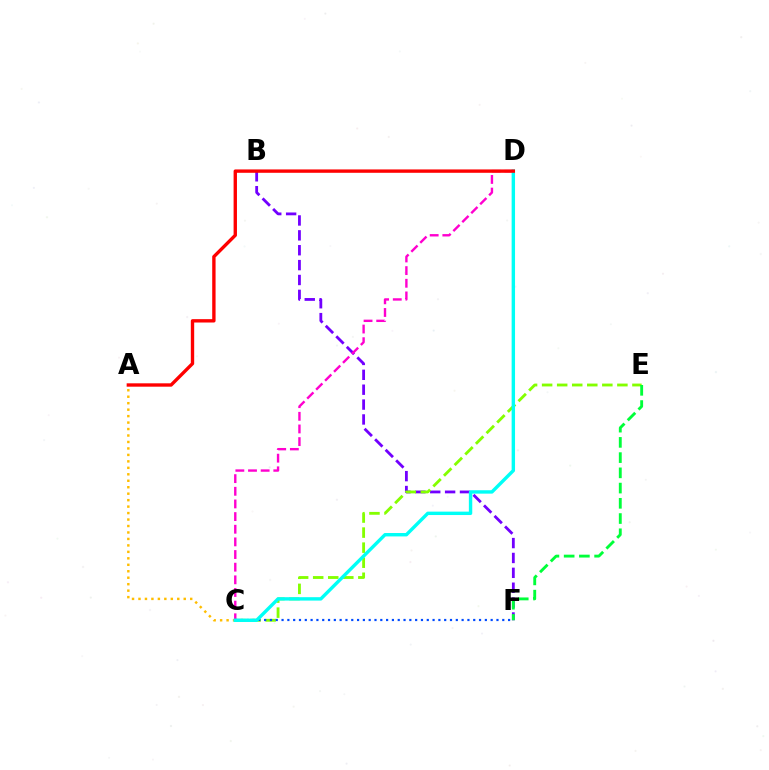{('B', 'F'): [{'color': '#7200ff', 'line_style': 'dashed', 'thickness': 2.02}], ('C', 'E'): [{'color': '#84ff00', 'line_style': 'dashed', 'thickness': 2.05}], ('C', 'F'): [{'color': '#004bff', 'line_style': 'dotted', 'thickness': 1.58}], ('E', 'F'): [{'color': '#00ff39', 'line_style': 'dashed', 'thickness': 2.07}], ('A', 'C'): [{'color': '#ffbd00', 'line_style': 'dotted', 'thickness': 1.76}], ('C', 'D'): [{'color': '#ff00cf', 'line_style': 'dashed', 'thickness': 1.72}, {'color': '#00fff6', 'line_style': 'solid', 'thickness': 2.45}], ('A', 'D'): [{'color': '#ff0000', 'line_style': 'solid', 'thickness': 2.42}]}